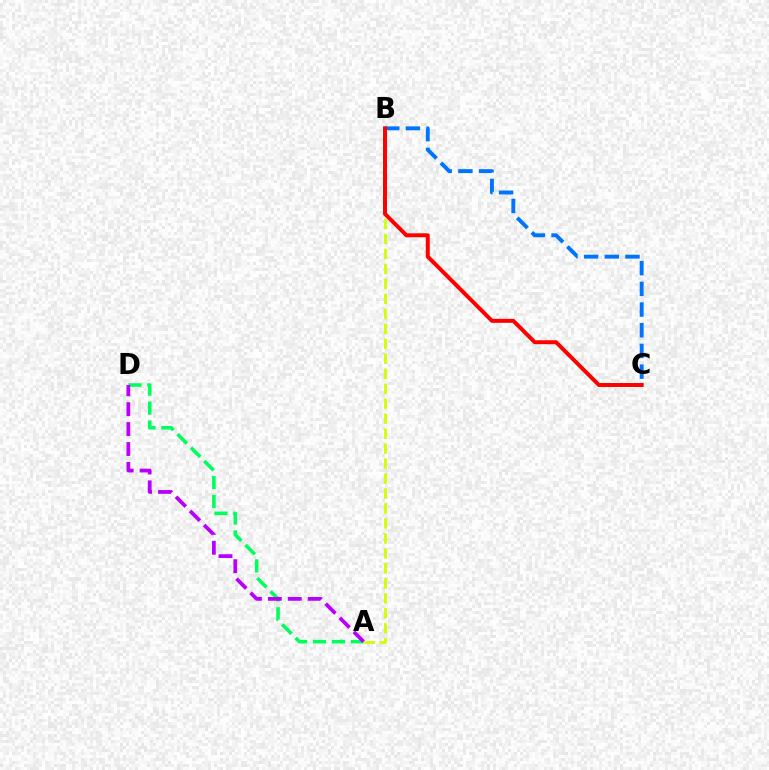{('A', 'D'): [{'color': '#00ff5c', 'line_style': 'dashed', 'thickness': 2.57}, {'color': '#b900ff', 'line_style': 'dashed', 'thickness': 2.7}], ('A', 'B'): [{'color': '#d1ff00', 'line_style': 'dashed', 'thickness': 2.03}], ('B', 'C'): [{'color': '#0074ff', 'line_style': 'dashed', 'thickness': 2.81}, {'color': '#ff0000', 'line_style': 'solid', 'thickness': 2.86}]}